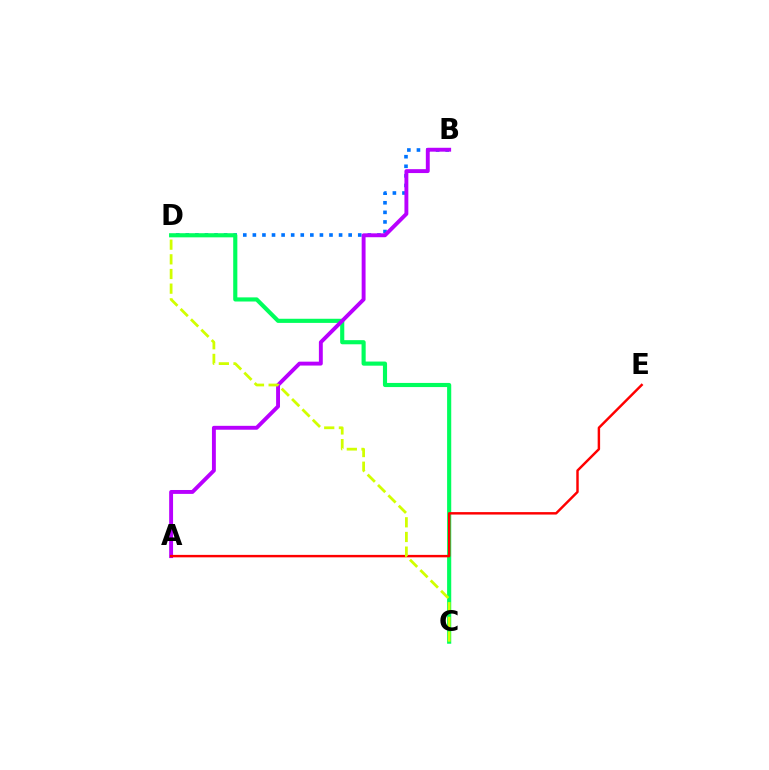{('B', 'D'): [{'color': '#0074ff', 'line_style': 'dotted', 'thickness': 2.6}], ('C', 'D'): [{'color': '#00ff5c', 'line_style': 'solid', 'thickness': 2.98}, {'color': '#d1ff00', 'line_style': 'dashed', 'thickness': 1.99}], ('A', 'B'): [{'color': '#b900ff', 'line_style': 'solid', 'thickness': 2.8}], ('A', 'E'): [{'color': '#ff0000', 'line_style': 'solid', 'thickness': 1.76}]}